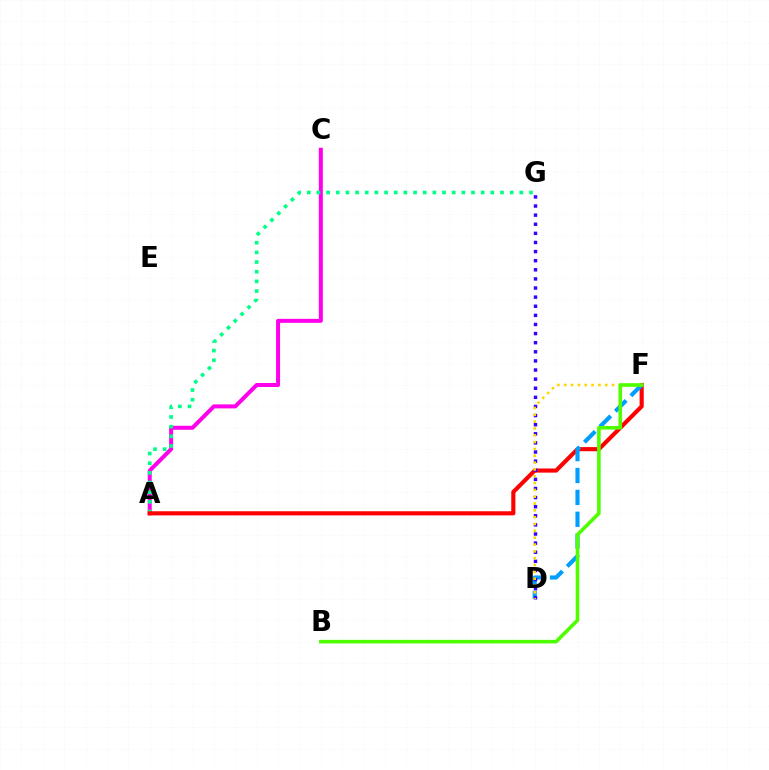{('A', 'C'): [{'color': '#ff00ed', 'line_style': 'solid', 'thickness': 2.88}], ('A', 'G'): [{'color': '#00ff86', 'line_style': 'dotted', 'thickness': 2.62}], ('A', 'F'): [{'color': '#ff0000', 'line_style': 'solid', 'thickness': 2.98}], ('D', 'F'): [{'color': '#009eff', 'line_style': 'dashed', 'thickness': 2.97}, {'color': '#ffd500', 'line_style': 'dotted', 'thickness': 1.86}], ('D', 'G'): [{'color': '#3700ff', 'line_style': 'dotted', 'thickness': 2.48}], ('B', 'F'): [{'color': '#4fff00', 'line_style': 'solid', 'thickness': 2.6}]}